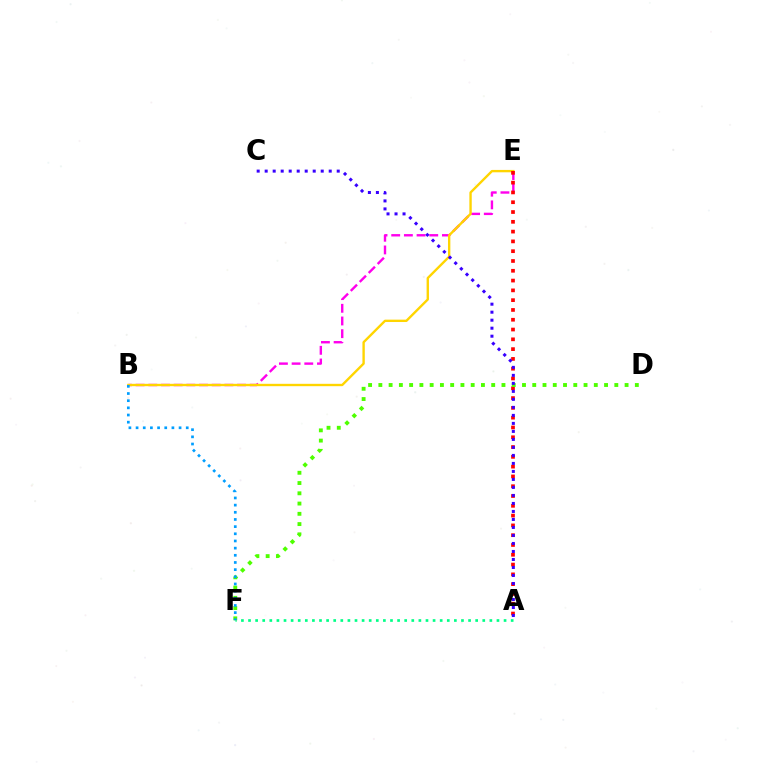{('B', 'E'): [{'color': '#ff00ed', 'line_style': 'dashed', 'thickness': 1.72}, {'color': '#ffd500', 'line_style': 'solid', 'thickness': 1.71}], ('A', 'E'): [{'color': '#ff0000', 'line_style': 'dotted', 'thickness': 2.66}], ('A', 'F'): [{'color': '#00ff86', 'line_style': 'dotted', 'thickness': 1.93}], ('D', 'F'): [{'color': '#4fff00', 'line_style': 'dotted', 'thickness': 2.79}], ('A', 'C'): [{'color': '#3700ff', 'line_style': 'dotted', 'thickness': 2.17}], ('B', 'F'): [{'color': '#009eff', 'line_style': 'dotted', 'thickness': 1.95}]}